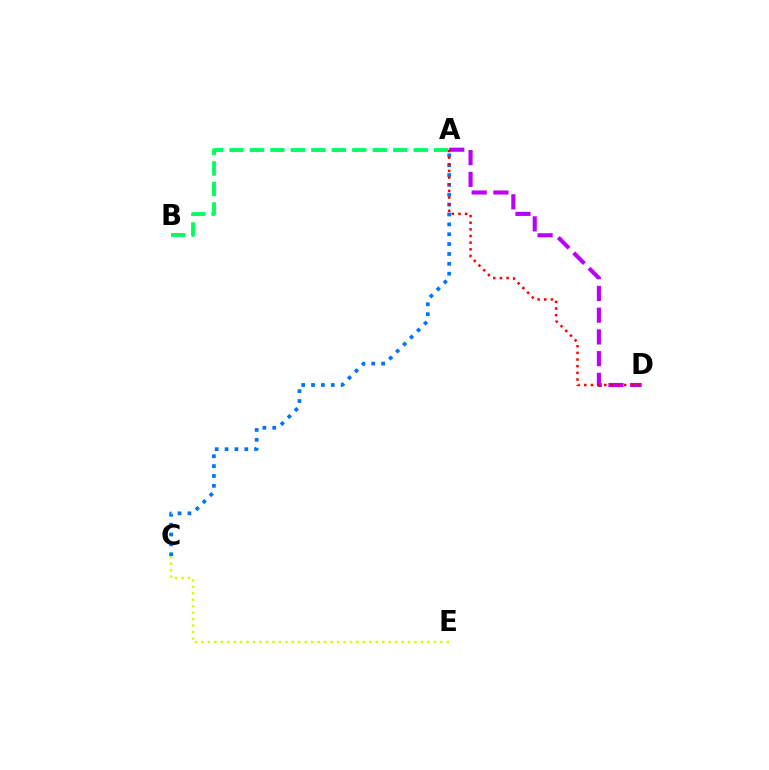{('A', 'C'): [{'color': '#0074ff', 'line_style': 'dotted', 'thickness': 2.68}], ('A', 'D'): [{'color': '#b900ff', 'line_style': 'dashed', 'thickness': 2.95}, {'color': '#ff0000', 'line_style': 'dotted', 'thickness': 1.81}], ('A', 'B'): [{'color': '#00ff5c', 'line_style': 'dashed', 'thickness': 2.78}], ('C', 'E'): [{'color': '#d1ff00', 'line_style': 'dotted', 'thickness': 1.75}]}